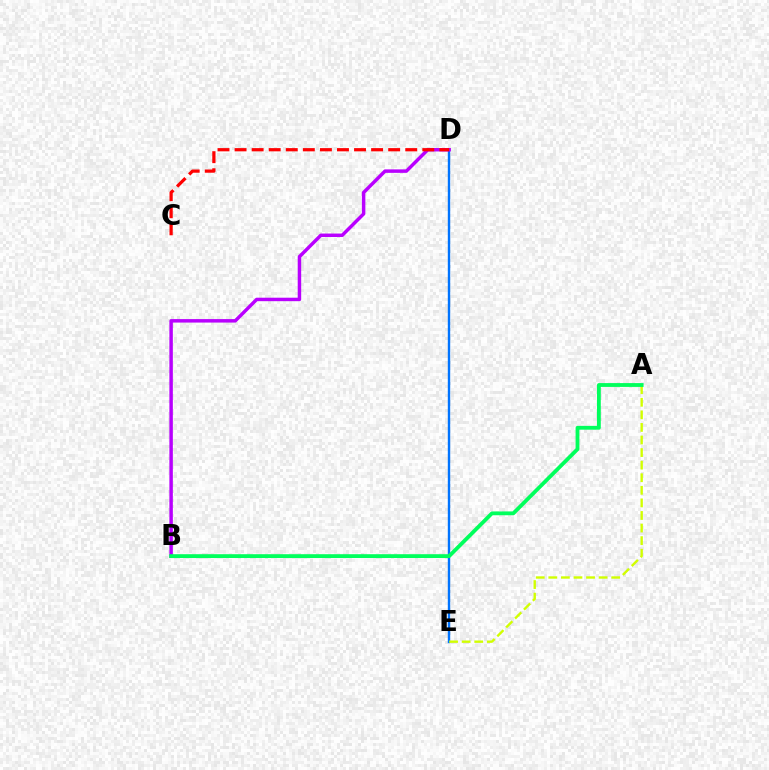{('D', 'E'): [{'color': '#0074ff', 'line_style': 'solid', 'thickness': 1.73}], ('B', 'D'): [{'color': '#b900ff', 'line_style': 'solid', 'thickness': 2.5}], ('C', 'D'): [{'color': '#ff0000', 'line_style': 'dashed', 'thickness': 2.32}], ('A', 'E'): [{'color': '#d1ff00', 'line_style': 'dashed', 'thickness': 1.71}], ('A', 'B'): [{'color': '#00ff5c', 'line_style': 'solid', 'thickness': 2.75}]}